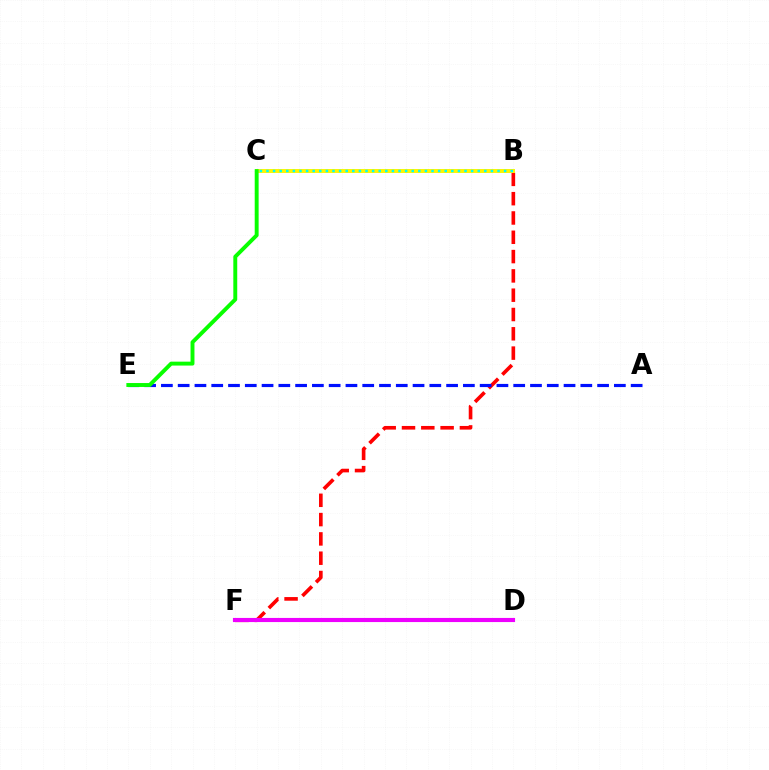{('B', 'F'): [{'color': '#ff0000', 'line_style': 'dashed', 'thickness': 2.62}], ('D', 'F'): [{'color': '#ee00ff', 'line_style': 'solid', 'thickness': 2.97}], ('B', 'C'): [{'color': '#fcf500', 'line_style': 'solid', 'thickness': 2.86}, {'color': '#00fff6', 'line_style': 'dotted', 'thickness': 1.79}], ('A', 'E'): [{'color': '#0010ff', 'line_style': 'dashed', 'thickness': 2.28}], ('C', 'E'): [{'color': '#08ff00', 'line_style': 'solid', 'thickness': 2.82}]}